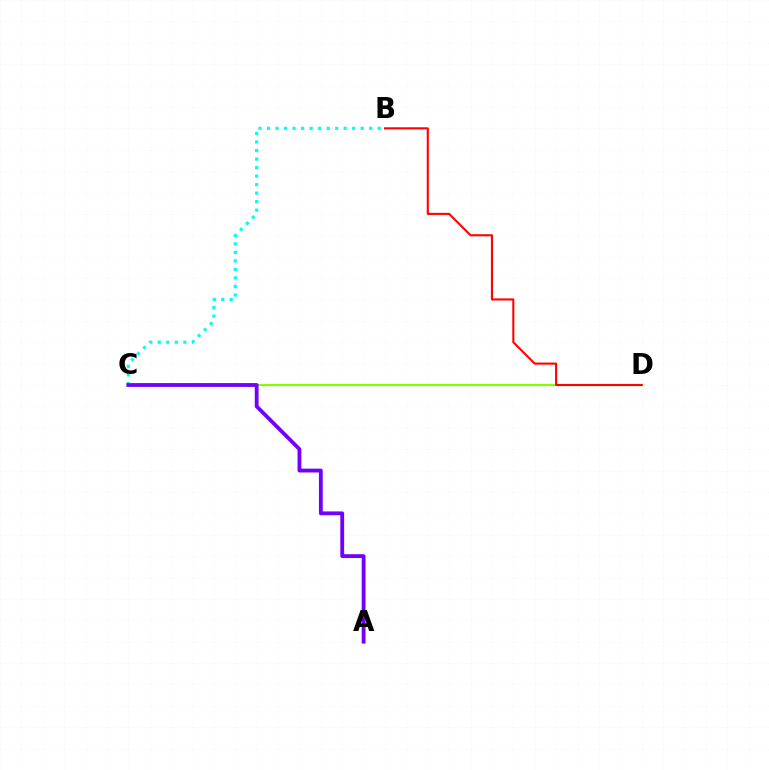{('C', 'D'): [{'color': '#84ff00', 'line_style': 'solid', 'thickness': 1.55}], ('B', 'D'): [{'color': '#ff0000', 'line_style': 'solid', 'thickness': 1.5}], ('B', 'C'): [{'color': '#00fff6', 'line_style': 'dotted', 'thickness': 2.31}], ('A', 'C'): [{'color': '#7200ff', 'line_style': 'solid', 'thickness': 2.75}]}